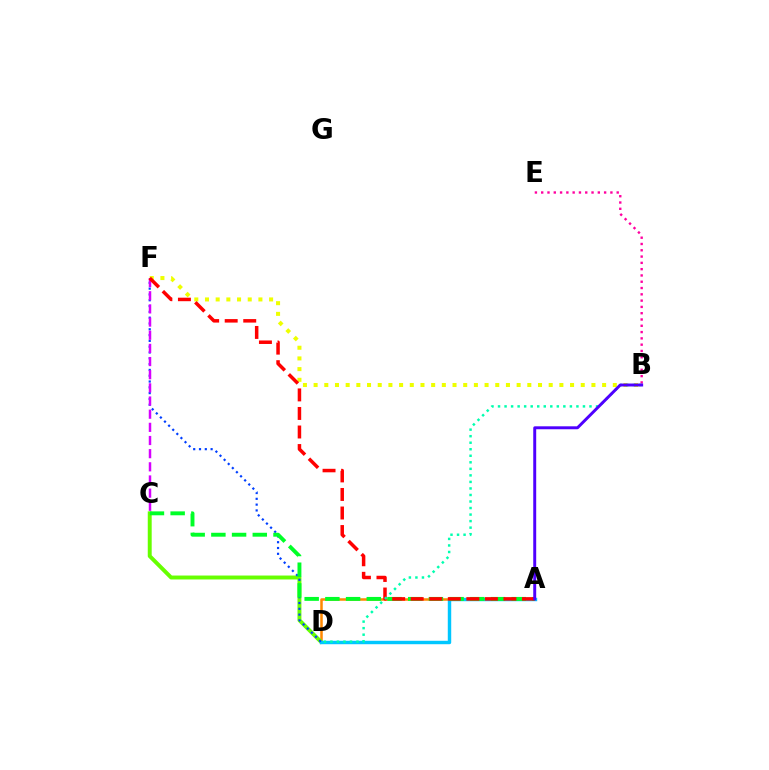{('A', 'D'): [{'color': '#ff8800', 'line_style': 'solid', 'thickness': 1.81}, {'color': '#00c7ff', 'line_style': 'solid', 'thickness': 2.47}], ('B', 'E'): [{'color': '#ff00a0', 'line_style': 'dotted', 'thickness': 1.71}], ('C', 'D'): [{'color': '#66ff00', 'line_style': 'solid', 'thickness': 2.83}], ('B', 'F'): [{'color': '#eeff00', 'line_style': 'dotted', 'thickness': 2.9}], ('D', 'F'): [{'color': '#003fff', 'line_style': 'dotted', 'thickness': 1.58}], ('A', 'C'): [{'color': '#00ff27', 'line_style': 'dashed', 'thickness': 2.81}], ('C', 'F'): [{'color': '#d600ff', 'line_style': 'dashed', 'thickness': 1.79}], ('A', 'F'): [{'color': '#ff0000', 'line_style': 'dashed', 'thickness': 2.52}], ('B', 'D'): [{'color': '#00ffaf', 'line_style': 'dotted', 'thickness': 1.78}], ('A', 'B'): [{'color': '#4f00ff', 'line_style': 'solid', 'thickness': 2.12}]}